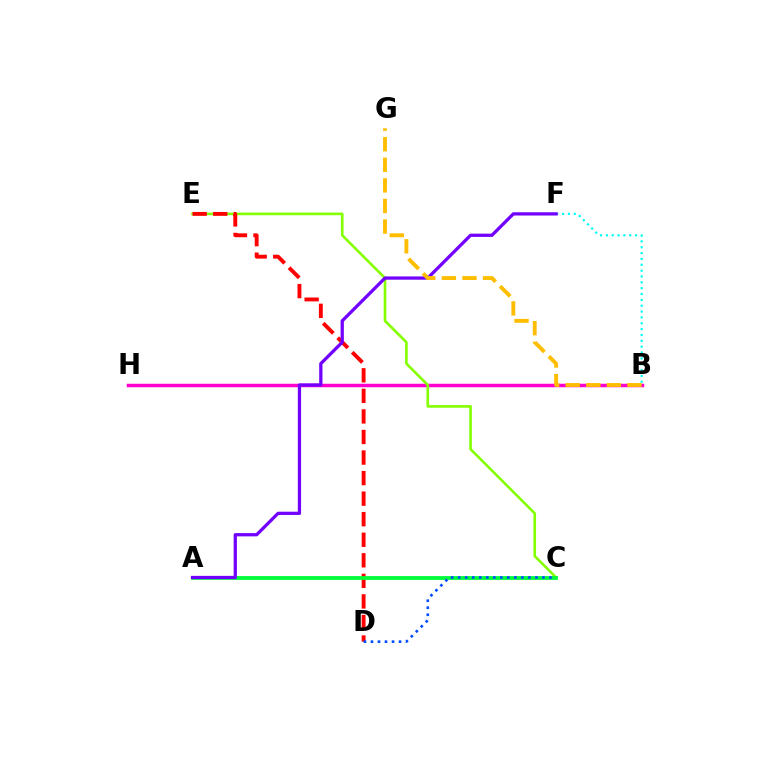{('B', 'H'): [{'color': '#ff00cf', 'line_style': 'solid', 'thickness': 2.51}], ('B', 'F'): [{'color': '#00fff6', 'line_style': 'dotted', 'thickness': 1.59}], ('C', 'E'): [{'color': '#84ff00', 'line_style': 'solid', 'thickness': 1.89}], ('D', 'E'): [{'color': '#ff0000', 'line_style': 'dashed', 'thickness': 2.79}], ('A', 'C'): [{'color': '#00ff39', 'line_style': 'solid', 'thickness': 2.74}], ('C', 'D'): [{'color': '#004bff', 'line_style': 'dotted', 'thickness': 1.91}], ('A', 'F'): [{'color': '#7200ff', 'line_style': 'solid', 'thickness': 2.35}], ('B', 'G'): [{'color': '#ffbd00', 'line_style': 'dashed', 'thickness': 2.8}]}